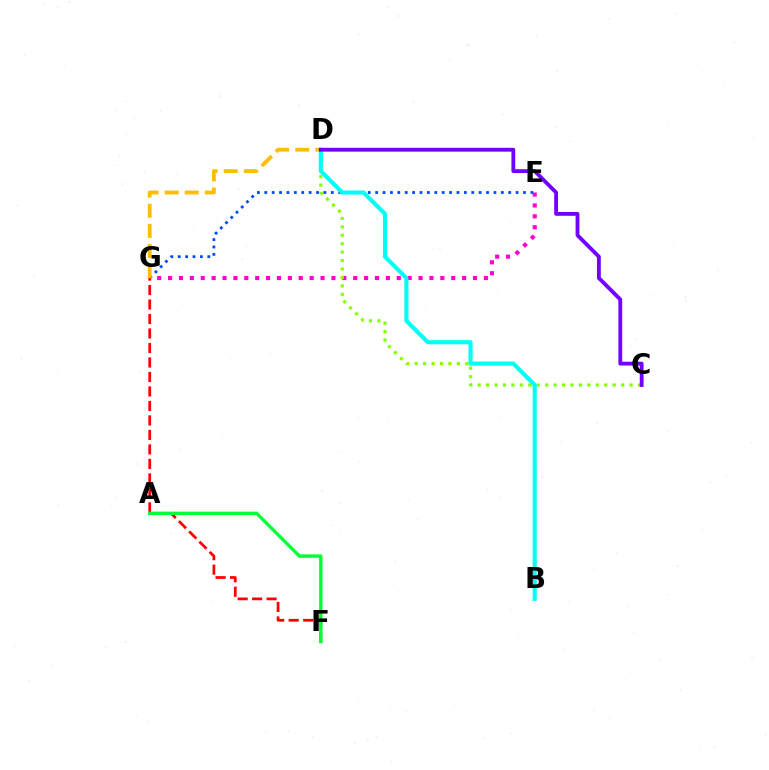{('E', 'G'): [{'color': '#ff00cf', 'line_style': 'dotted', 'thickness': 2.96}, {'color': '#004bff', 'line_style': 'dotted', 'thickness': 2.01}], ('C', 'D'): [{'color': '#84ff00', 'line_style': 'dotted', 'thickness': 2.29}, {'color': '#7200ff', 'line_style': 'solid', 'thickness': 2.75}], ('D', 'G'): [{'color': '#ffbd00', 'line_style': 'dashed', 'thickness': 2.73}], ('F', 'G'): [{'color': '#ff0000', 'line_style': 'dashed', 'thickness': 1.97}], ('A', 'F'): [{'color': '#00ff39', 'line_style': 'solid', 'thickness': 2.45}], ('B', 'D'): [{'color': '#00fff6', 'line_style': 'solid', 'thickness': 2.96}]}